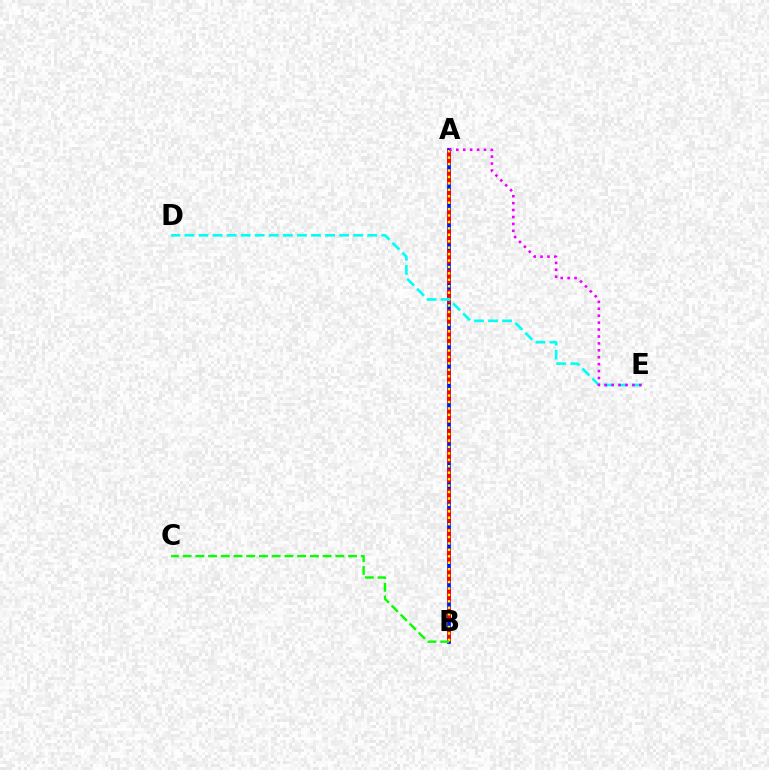{('A', 'B'): [{'color': '#0010ff', 'line_style': 'solid', 'thickness': 2.71}, {'color': '#ff0000', 'line_style': 'dashed', 'thickness': 2.71}, {'color': '#fcf500', 'line_style': 'dotted', 'thickness': 1.75}], ('D', 'E'): [{'color': '#00fff6', 'line_style': 'dashed', 'thickness': 1.91}], ('A', 'E'): [{'color': '#ee00ff', 'line_style': 'dotted', 'thickness': 1.88}], ('B', 'C'): [{'color': '#08ff00', 'line_style': 'dashed', 'thickness': 1.73}]}